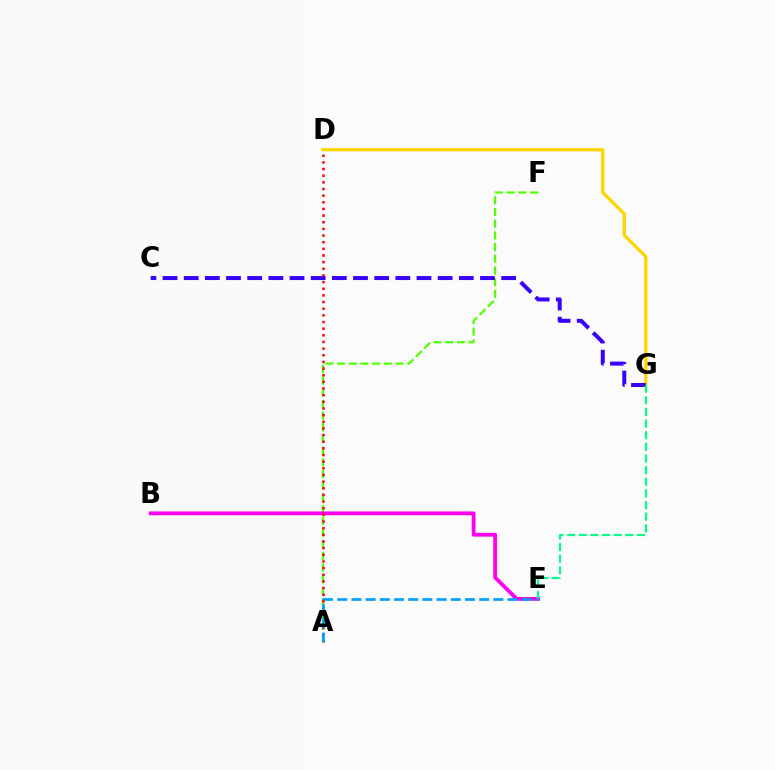{('A', 'F'): [{'color': '#4fff00', 'line_style': 'dashed', 'thickness': 1.59}], ('D', 'G'): [{'color': '#ffd500', 'line_style': 'solid', 'thickness': 2.34}], ('C', 'G'): [{'color': '#3700ff', 'line_style': 'dashed', 'thickness': 2.87}], ('B', 'E'): [{'color': '#ff00ed', 'line_style': 'solid', 'thickness': 2.73}], ('E', 'G'): [{'color': '#00ff86', 'line_style': 'dashed', 'thickness': 1.58}], ('A', 'D'): [{'color': '#ff0000', 'line_style': 'dotted', 'thickness': 1.81}], ('A', 'E'): [{'color': '#009eff', 'line_style': 'dashed', 'thickness': 1.93}]}